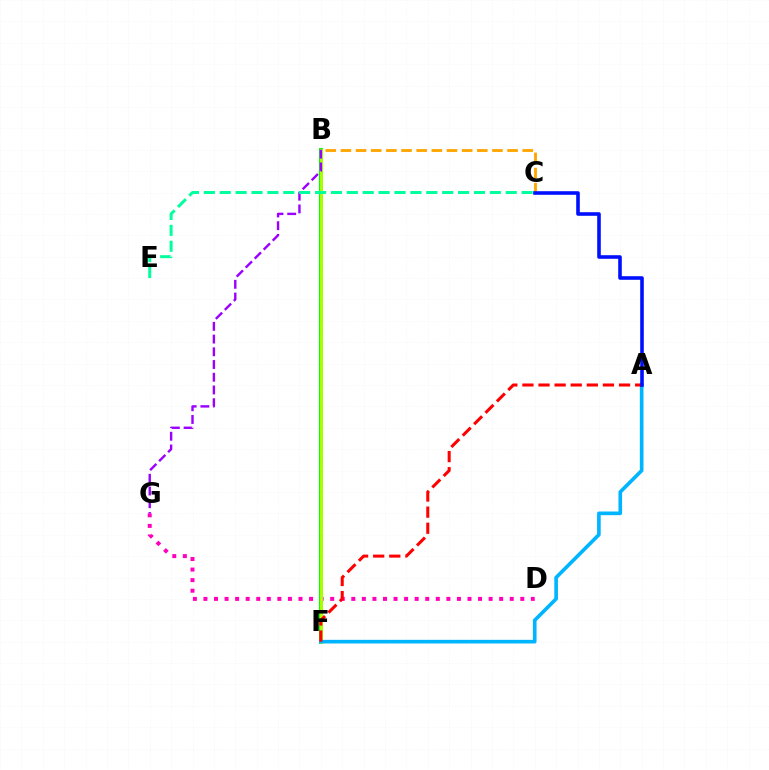{('D', 'G'): [{'color': '#ff00bd', 'line_style': 'dotted', 'thickness': 2.87}], ('B', 'F'): [{'color': '#08ff00', 'line_style': 'solid', 'thickness': 2.9}, {'color': '#b3ff00', 'line_style': 'solid', 'thickness': 1.98}], ('B', 'C'): [{'color': '#ffa500', 'line_style': 'dashed', 'thickness': 2.06}], ('A', 'F'): [{'color': '#00b5ff', 'line_style': 'solid', 'thickness': 2.62}, {'color': '#ff0000', 'line_style': 'dashed', 'thickness': 2.19}], ('B', 'G'): [{'color': '#9b00ff', 'line_style': 'dashed', 'thickness': 1.73}], ('A', 'C'): [{'color': '#0010ff', 'line_style': 'solid', 'thickness': 2.59}], ('C', 'E'): [{'color': '#00ff9d', 'line_style': 'dashed', 'thickness': 2.16}]}